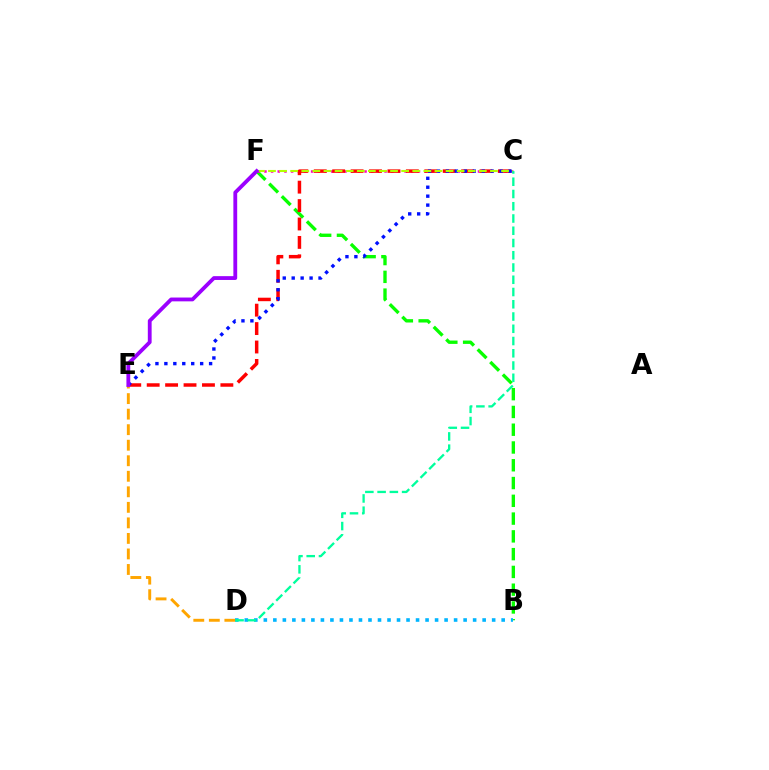{('B', 'F'): [{'color': '#08ff00', 'line_style': 'dashed', 'thickness': 2.41}], ('C', 'F'): [{'color': '#ff00bd', 'line_style': 'dotted', 'thickness': 1.81}, {'color': '#b3ff00', 'line_style': 'dashed', 'thickness': 1.51}], ('C', 'E'): [{'color': '#ff0000', 'line_style': 'dashed', 'thickness': 2.5}, {'color': '#0010ff', 'line_style': 'dotted', 'thickness': 2.43}], ('B', 'D'): [{'color': '#00b5ff', 'line_style': 'dotted', 'thickness': 2.58}], ('D', 'E'): [{'color': '#ffa500', 'line_style': 'dashed', 'thickness': 2.11}], ('C', 'D'): [{'color': '#00ff9d', 'line_style': 'dashed', 'thickness': 1.66}], ('E', 'F'): [{'color': '#9b00ff', 'line_style': 'solid', 'thickness': 2.75}]}